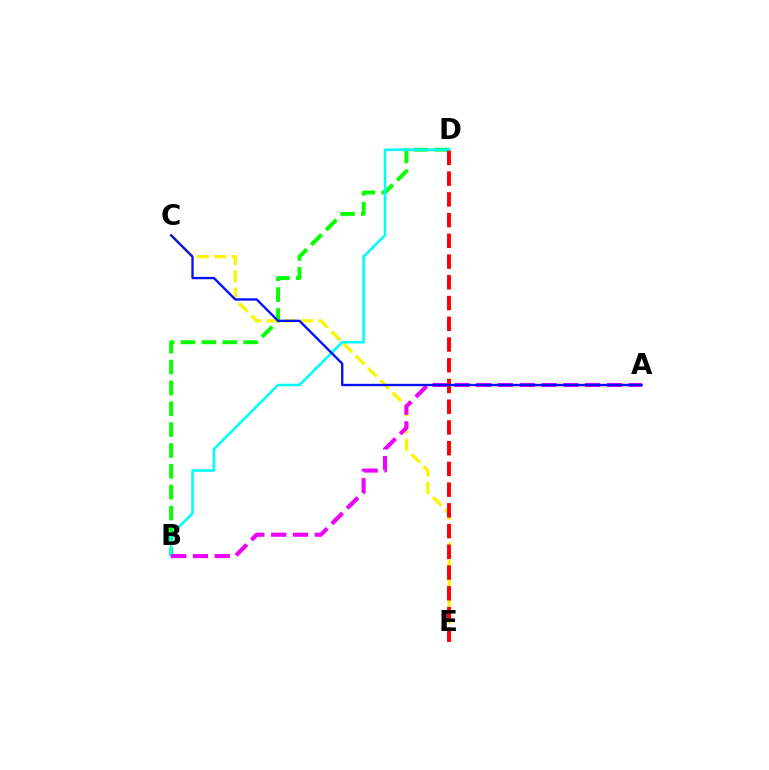{('B', 'D'): [{'color': '#08ff00', 'line_style': 'dashed', 'thickness': 2.83}, {'color': '#00fff6', 'line_style': 'solid', 'thickness': 1.85}], ('C', 'E'): [{'color': '#fcf500', 'line_style': 'dashed', 'thickness': 2.35}], ('A', 'B'): [{'color': '#ee00ff', 'line_style': 'dashed', 'thickness': 2.96}], ('D', 'E'): [{'color': '#ff0000', 'line_style': 'dashed', 'thickness': 2.82}], ('A', 'C'): [{'color': '#0010ff', 'line_style': 'solid', 'thickness': 1.68}]}